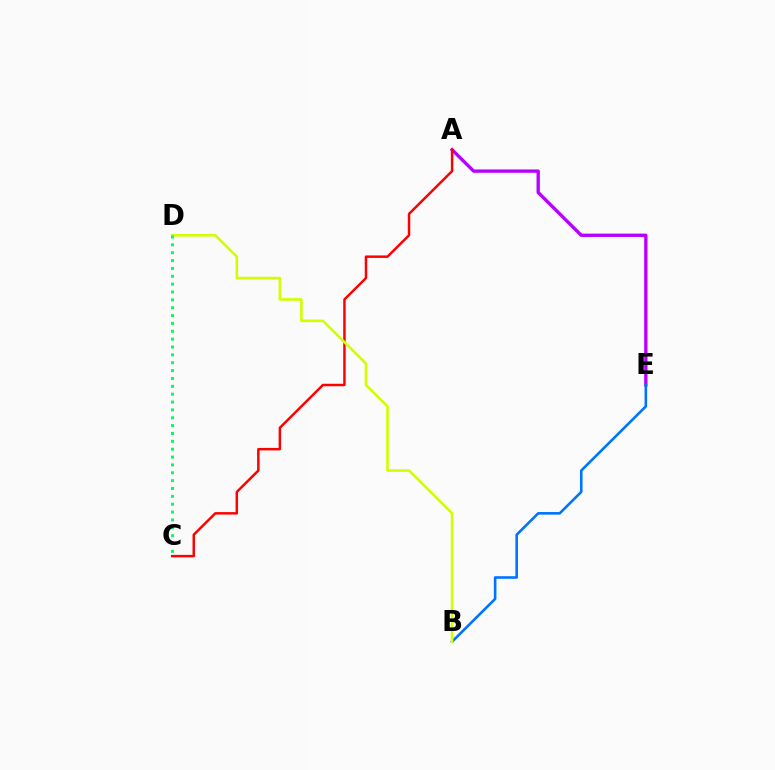{('A', 'E'): [{'color': '#b900ff', 'line_style': 'solid', 'thickness': 2.41}], ('A', 'C'): [{'color': '#ff0000', 'line_style': 'solid', 'thickness': 1.78}], ('B', 'E'): [{'color': '#0074ff', 'line_style': 'solid', 'thickness': 1.87}], ('B', 'D'): [{'color': '#d1ff00', 'line_style': 'solid', 'thickness': 1.88}], ('C', 'D'): [{'color': '#00ff5c', 'line_style': 'dotted', 'thickness': 2.14}]}